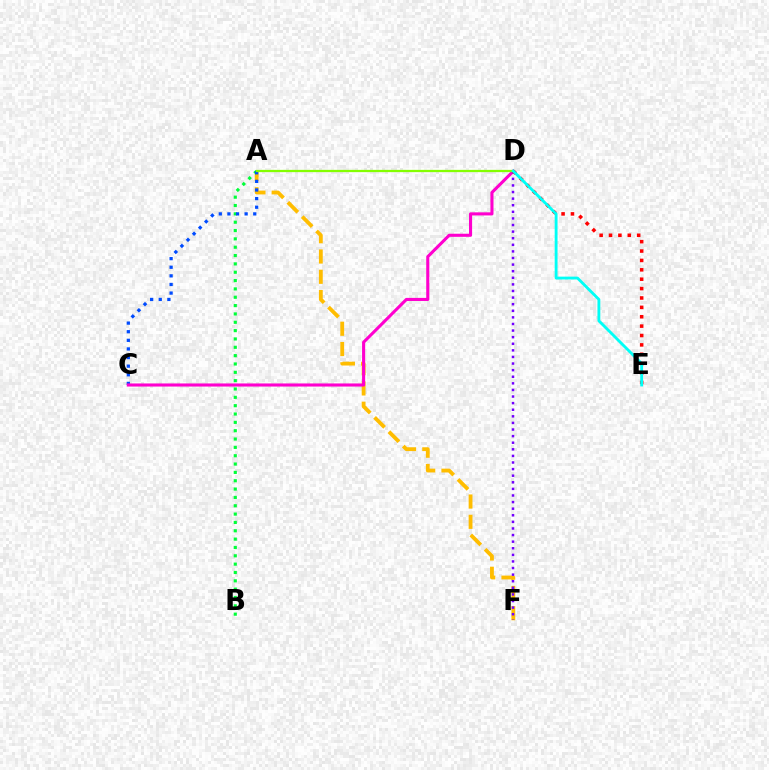{('A', 'F'): [{'color': '#ffbd00', 'line_style': 'dashed', 'thickness': 2.75}], ('A', 'B'): [{'color': '#00ff39', 'line_style': 'dotted', 'thickness': 2.27}], ('A', 'C'): [{'color': '#004bff', 'line_style': 'dotted', 'thickness': 2.34}], ('C', 'D'): [{'color': '#ff00cf', 'line_style': 'solid', 'thickness': 2.23}], ('D', 'F'): [{'color': '#7200ff', 'line_style': 'dotted', 'thickness': 1.79}], ('D', 'E'): [{'color': '#ff0000', 'line_style': 'dotted', 'thickness': 2.55}, {'color': '#00fff6', 'line_style': 'solid', 'thickness': 2.05}], ('A', 'D'): [{'color': '#84ff00', 'line_style': 'solid', 'thickness': 1.64}]}